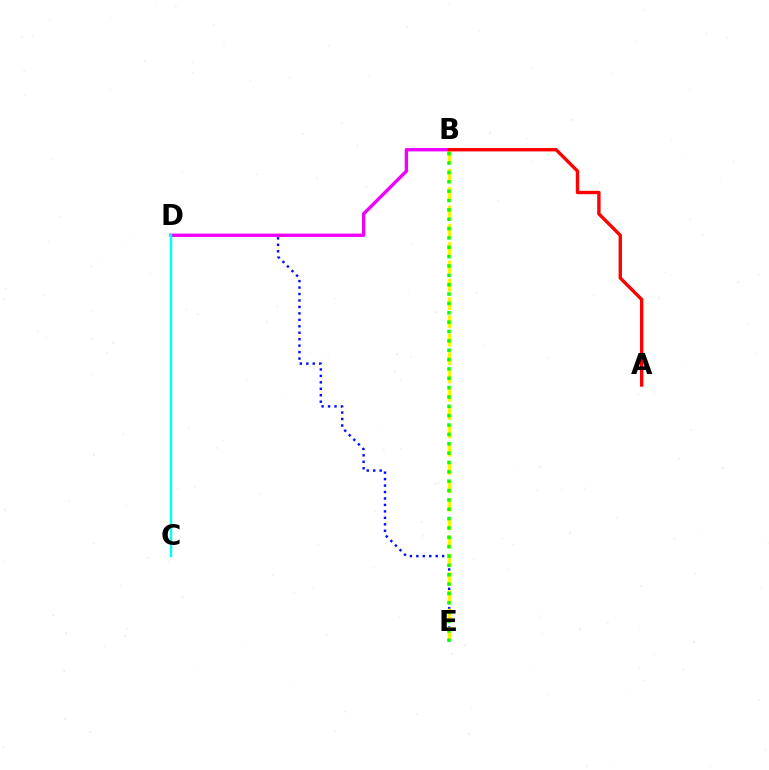{('D', 'E'): [{'color': '#0010ff', 'line_style': 'dotted', 'thickness': 1.75}], ('B', 'D'): [{'color': '#ee00ff', 'line_style': 'solid', 'thickness': 2.42}], ('B', 'E'): [{'color': '#fcf500', 'line_style': 'dashed', 'thickness': 2.49}, {'color': '#08ff00', 'line_style': 'dotted', 'thickness': 2.54}], ('A', 'B'): [{'color': '#ff0000', 'line_style': 'solid', 'thickness': 2.43}], ('C', 'D'): [{'color': '#00fff6', 'line_style': 'solid', 'thickness': 1.76}]}